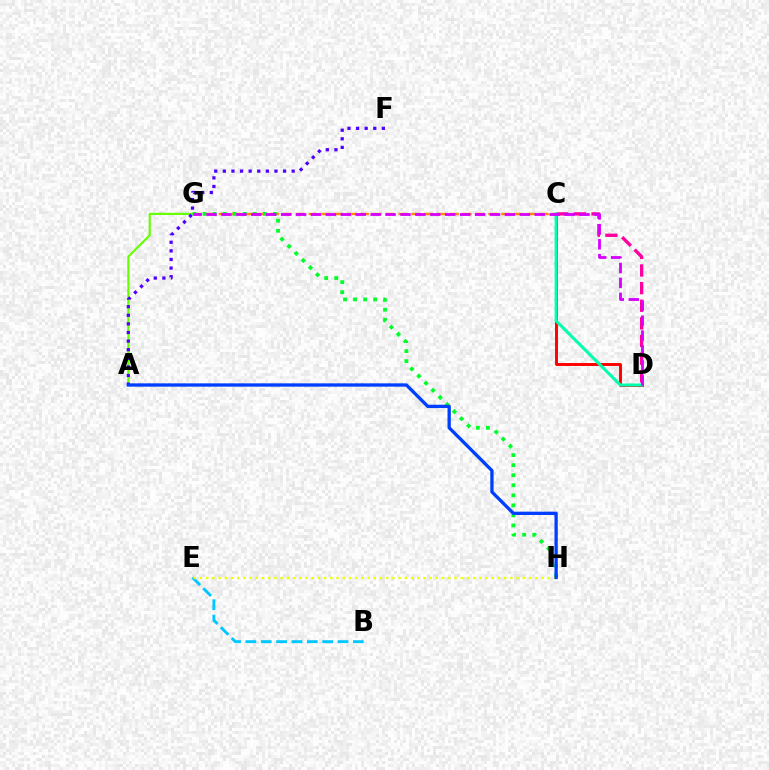{('C', 'G'): [{'color': '#ff8800', 'line_style': 'dashed', 'thickness': 1.74}], ('A', 'G'): [{'color': '#66ff00', 'line_style': 'solid', 'thickness': 1.55}], ('G', 'H'): [{'color': '#00ff27', 'line_style': 'dotted', 'thickness': 2.73}], ('C', 'D'): [{'color': '#ff0000', 'line_style': 'solid', 'thickness': 2.11}, {'color': '#ff00a0', 'line_style': 'dashed', 'thickness': 2.4}, {'color': '#00ffaf', 'line_style': 'solid', 'thickness': 2.19}], ('A', 'F'): [{'color': '#4f00ff', 'line_style': 'dotted', 'thickness': 2.34}], ('B', 'E'): [{'color': '#00c7ff', 'line_style': 'dashed', 'thickness': 2.09}], ('E', 'H'): [{'color': '#eeff00', 'line_style': 'dotted', 'thickness': 1.69}], ('A', 'H'): [{'color': '#003fff', 'line_style': 'solid', 'thickness': 2.38}], ('D', 'G'): [{'color': '#d600ff', 'line_style': 'dashed', 'thickness': 2.03}]}